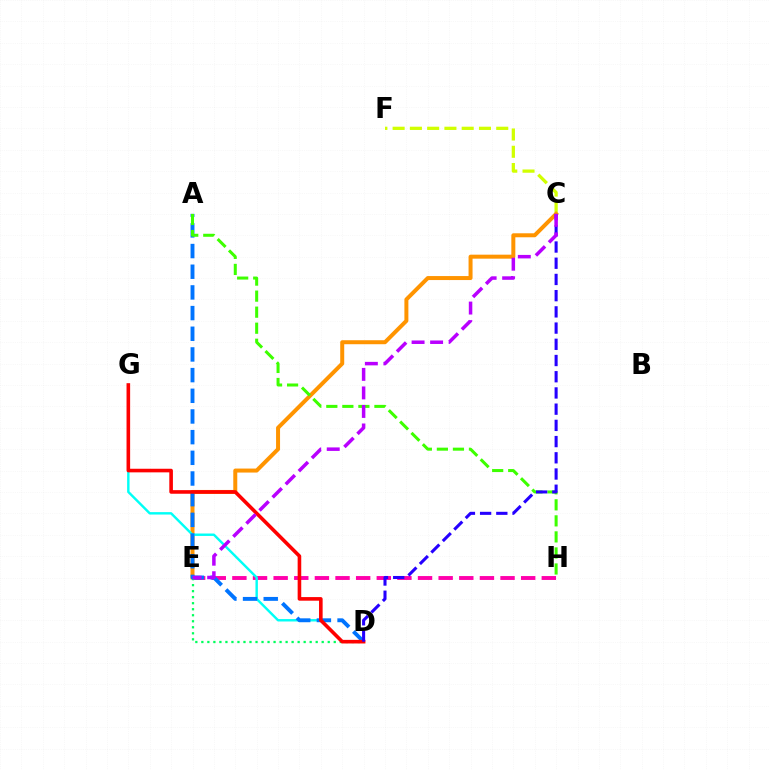{('E', 'H'): [{'color': '#ff00ac', 'line_style': 'dashed', 'thickness': 2.8}], ('C', 'F'): [{'color': '#d1ff00', 'line_style': 'dashed', 'thickness': 2.35}], ('C', 'E'): [{'color': '#ff9400', 'line_style': 'solid', 'thickness': 2.87}, {'color': '#b900ff', 'line_style': 'dashed', 'thickness': 2.52}], ('D', 'E'): [{'color': '#00ff5c', 'line_style': 'dotted', 'thickness': 1.64}], ('D', 'G'): [{'color': '#00fff6', 'line_style': 'solid', 'thickness': 1.74}, {'color': '#ff0000', 'line_style': 'solid', 'thickness': 2.59}], ('A', 'D'): [{'color': '#0074ff', 'line_style': 'dashed', 'thickness': 2.81}], ('A', 'H'): [{'color': '#3dff00', 'line_style': 'dashed', 'thickness': 2.18}], ('C', 'D'): [{'color': '#2500ff', 'line_style': 'dashed', 'thickness': 2.2}]}